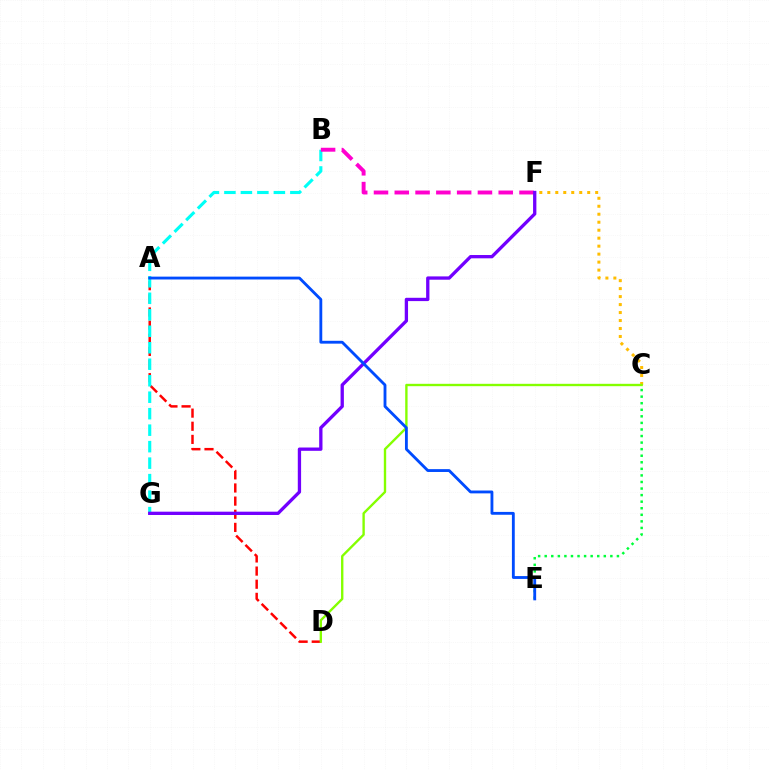{('C', 'E'): [{'color': '#00ff39', 'line_style': 'dotted', 'thickness': 1.78}], ('A', 'D'): [{'color': '#ff0000', 'line_style': 'dashed', 'thickness': 1.78}], ('B', 'G'): [{'color': '#00fff6', 'line_style': 'dashed', 'thickness': 2.24}], ('C', 'F'): [{'color': '#ffbd00', 'line_style': 'dotted', 'thickness': 2.17}], ('B', 'F'): [{'color': '#ff00cf', 'line_style': 'dashed', 'thickness': 2.82}], ('C', 'D'): [{'color': '#84ff00', 'line_style': 'solid', 'thickness': 1.7}], ('F', 'G'): [{'color': '#7200ff', 'line_style': 'solid', 'thickness': 2.38}], ('A', 'E'): [{'color': '#004bff', 'line_style': 'solid', 'thickness': 2.05}]}